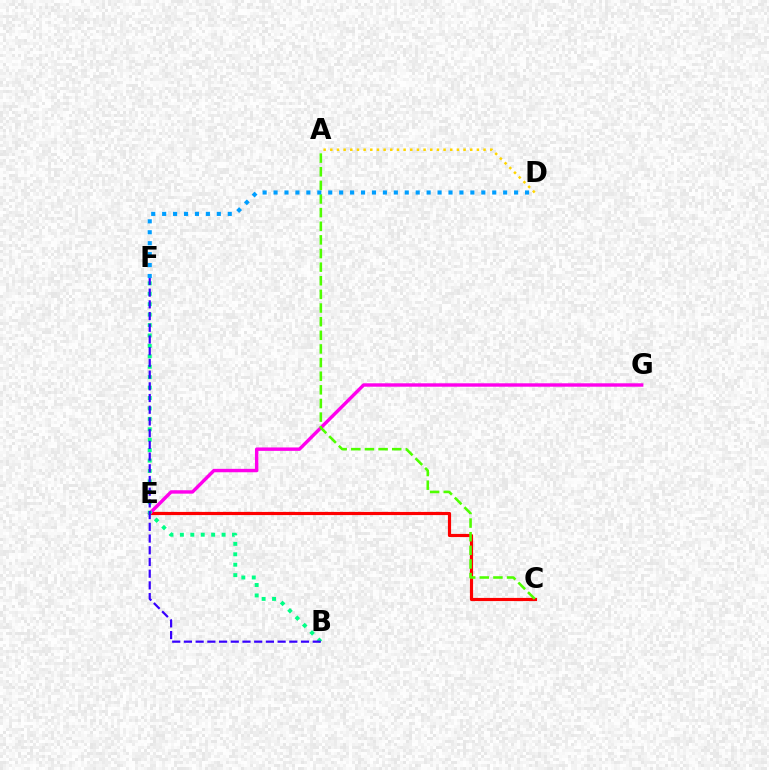{('C', 'E'): [{'color': '#ff0000', 'line_style': 'solid', 'thickness': 2.28}], ('E', 'G'): [{'color': '#ff00ed', 'line_style': 'solid', 'thickness': 2.46}], ('A', 'C'): [{'color': '#4fff00', 'line_style': 'dashed', 'thickness': 1.85}], ('B', 'F'): [{'color': '#00ff86', 'line_style': 'dotted', 'thickness': 2.83}, {'color': '#3700ff', 'line_style': 'dashed', 'thickness': 1.59}], ('A', 'D'): [{'color': '#ffd500', 'line_style': 'dotted', 'thickness': 1.81}], ('D', 'F'): [{'color': '#009eff', 'line_style': 'dotted', 'thickness': 2.97}]}